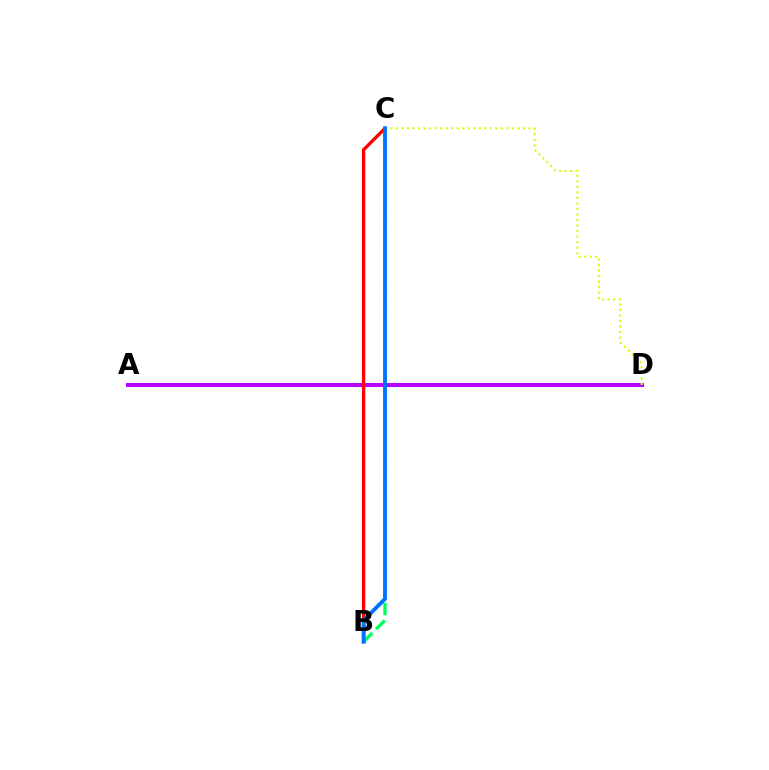{('B', 'C'): [{'color': '#00ff5c', 'line_style': 'dashed', 'thickness': 2.4}, {'color': '#ff0000', 'line_style': 'solid', 'thickness': 2.37}, {'color': '#0074ff', 'line_style': 'solid', 'thickness': 2.8}], ('A', 'D'): [{'color': '#b900ff', 'line_style': 'solid', 'thickness': 2.84}], ('C', 'D'): [{'color': '#d1ff00', 'line_style': 'dotted', 'thickness': 1.5}]}